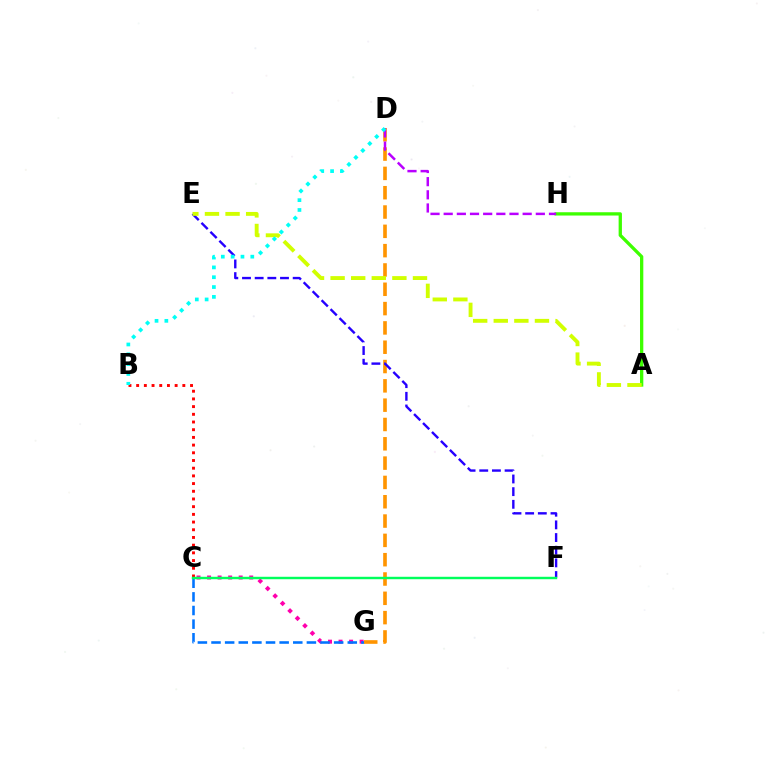{('B', 'C'): [{'color': '#ff0000', 'line_style': 'dotted', 'thickness': 2.09}], ('C', 'G'): [{'color': '#ff00ac', 'line_style': 'dotted', 'thickness': 2.86}, {'color': '#0074ff', 'line_style': 'dashed', 'thickness': 1.85}], ('A', 'H'): [{'color': '#3dff00', 'line_style': 'solid', 'thickness': 2.37}], ('D', 'G'): [{'color': '#ff9400', 'line_style': 'dashed', 'thickness': 2.62}], ('E', 'F'): [{'color': '#2500ff', 'line_style': 'dashed', 'thickness': 1.72}], ('A', 'E'): [{'color': '#d1ff00', 'line_style': 'dashed', 'thickness': 2.8}], ('C', 'F'): [{'color': '#00ff5c', 'line_style': 'solid', 'thickness': 1.75}], ('D', 'H'): [{'color': '#b900ff', 'line_style': 'dashed', 'thickness': 1.79}], ('B', 'D'): [{'color': '#00fff6', 'line_style': 'dotted', 'thickness': 2.67}]}